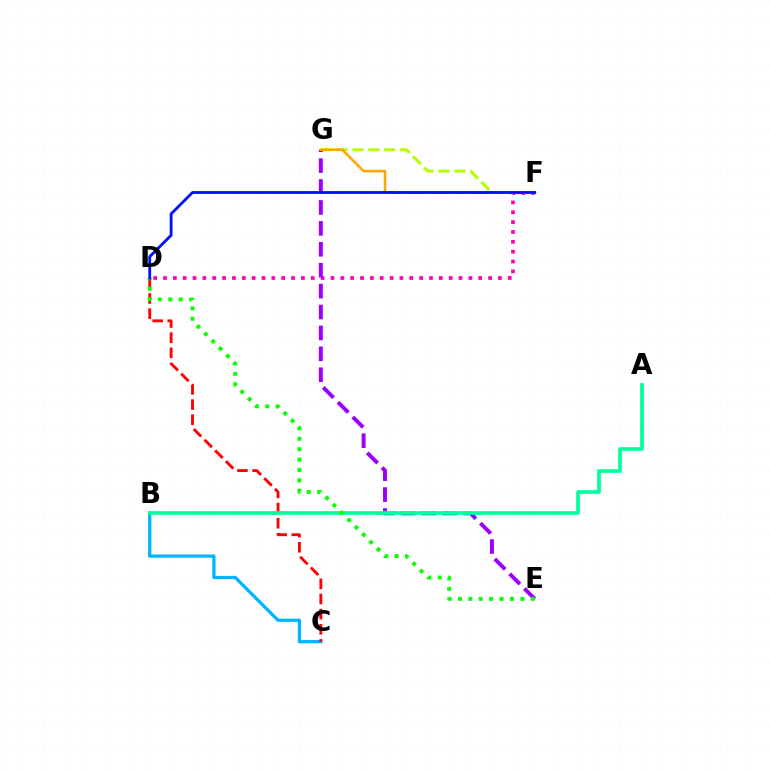{('D', 'F'): [{'color': '#ff00bd', 'line_style': 'dotted', 'thickness': 2.68}, {'color': '#0010ff', 'line_style': 'solid', 'thickness': 2.04}], ('F', 'G'): [{'color': '#b3ff00', 'line_style': 'dashed', 'thickness': 2.15}, {'color': '#ffa500', 'line_style': 'solid', 'thickness': 1.84}], ('B', 'C'): [{'color': '#00b5ff', 'line_style': 'solid', 'thickness': 2.35}], ('E', 'G'): [{'color': '#9b00ff', 'line_style': 'dashed', 'thickness': 2.84}], ('C', 'D'): [{'color': '#ff0000', 'line_style': 'dashed', 'thickness': 2.06}], ('A', 'B'): [{'color': '#00ff9d', 'line_style': 'solid', 'thickness': 2.66}], ('D', 'E'): [{'color': '#08ff00', 'line_style': 'dotted', 'thickness': 2.83}]}